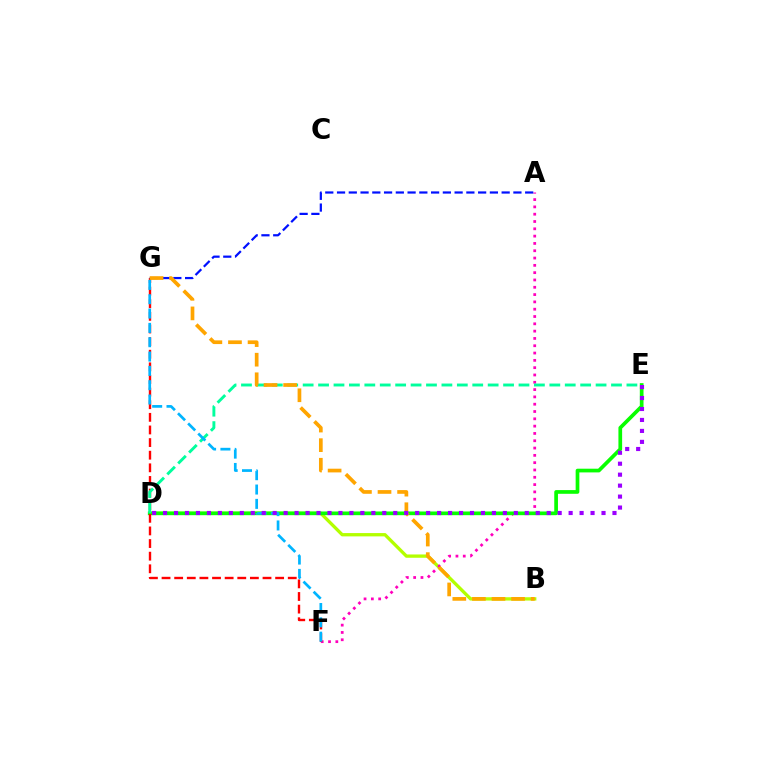{('B', 'D'): [{'color': '#b3ff00', 'line_style': 'solid', 'thickness': 2.38}], ('A', 'F'): [{'color': '#ff00bd', 'line_style': 'dotted', 'thickness': 1.99}], ('D', 'E'): [{'color': '#08ff00', 'line_style': 'solid', 'thickness': 2.67}, {'color': '#00ff9d', 'line_style': 'dashed', 'thickness': 2.09}, {'color': '#9b00ff', 'line_style': 'dotted', 'thickness': 2.98}], ('F', 'G'): [{'color': '#ff0000', 'line_style': 'dashed', 'thickness': 1.71}, {'color': '#00b5ff', 'line_style': 'dashed', 'thickness': 1.95}], ('A', 'G'): [{'color': '#0010ff', 'line_style': 'dashed', 'thickness': 1.6}], ('B', 'G'): [{'color': '#ffa500', 'line_style': 'dashed', 'thickness': 2.66}]}